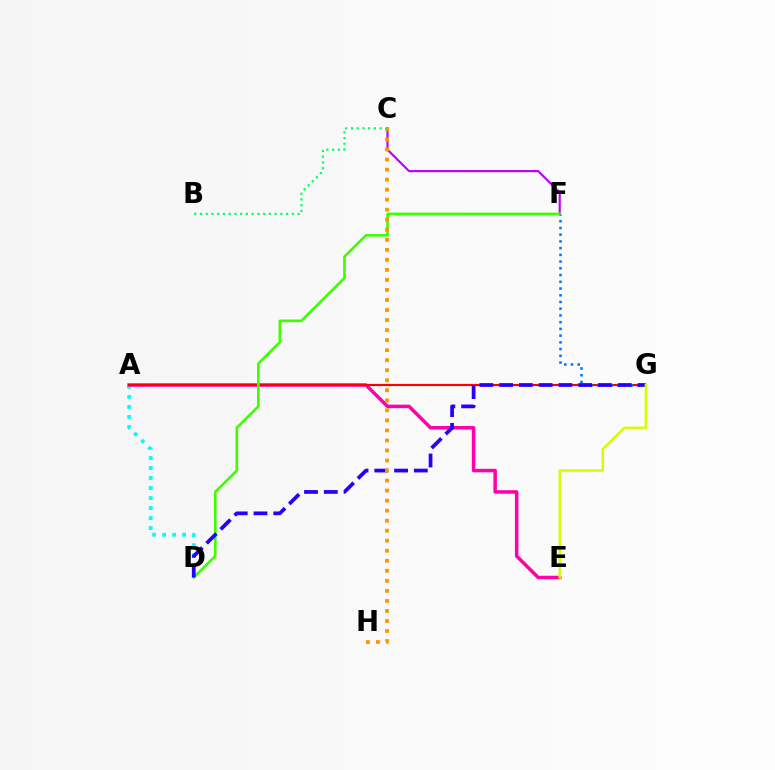{('C', 'F'): [{'color': '#b900ff', 'line_style': 'solid', 'thickness': 1.55}], ('A', 'D'): [{'color': '#00fff6', 'line_style': 'dotted', 'thickness': 2.72}], ('A', 'E'): [{'color': '#ff00ac', 'line_style': 'solid', 'thickness': 2.52}], ('A', 'G'): [{'color': '#ff0000', 'line_style': 'solid', 'thickness': 1.55}], ('D', 'F'): [{'color': '#3dff00', 'line_style': 'solid', 'thickness': 1.89}], ('F', 'G'): [{'color': '#0074ff', 'line_style': 'dotted', 'thickness': 1.83}], ('D', 'G'): [{'color': '#2500ff', 'line_style': 'dashed', 'thickness': 2.69}], ('C', 'H'): [{'color': '#ff9400', 'line_style': 'dotted', 'thickness': 2.73}], ('B', 'C'): [{'color': '#00ff5c', 'line_style': 'dotted', 'thickness': 1.56}], ('E', 'G'): [{'color': '#d1ff00', 'line_style': 'solid', 'thickness': 1.75}]}